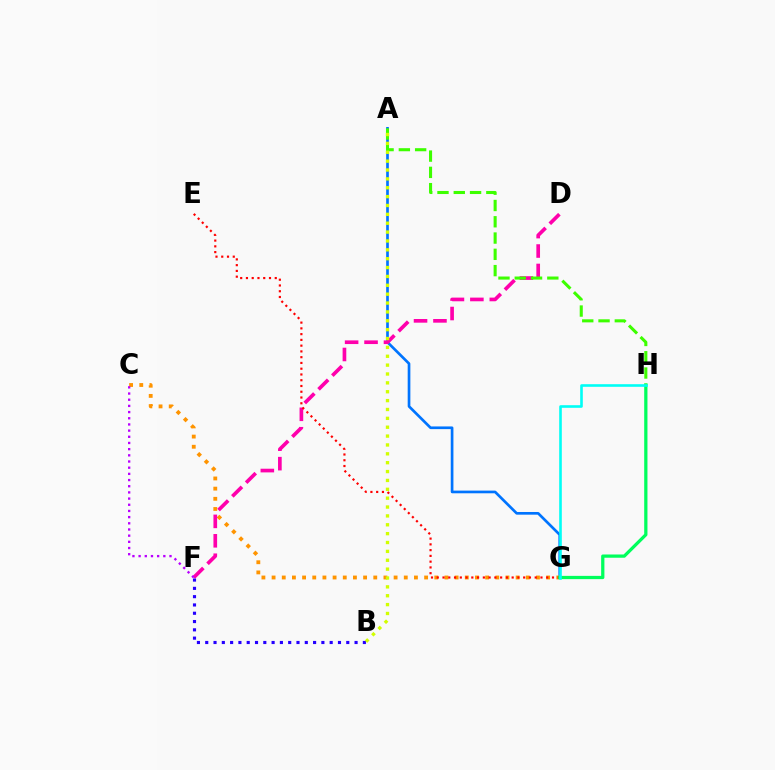{('A', 'G'): [{'color': '#0074ff', 'line_style': 'solid', 'thickness': 1.93}], ('C', 'G'): [{'color': '#ff9400', 'line_style': 'dotted', 'thickness': 2.76}], ('D', 'F'): [{'color': '#ff00ac', 'line_style': 'dashed', 'thickness': 2.64}], ('B', 'F'): [{'color': '#2500ff', 'line_style': 'dotted', 'thickness': 2.25}], ('E', 'G'): [{'color': '#ff0000', 'line_style': 'dotted', 'thickness': 1.57}], ('C', 'F'): [{'color': '#b900ff', 'line_style': 'dotted', 'thickness': 1.68}], ('G', 'H'): [{'color': '#00ff5c', 'line_style': 'solid', 'thickness': 2.34}, {'color': '#00fff6', 'line_style': 'solid', 'thickness': 1.88}], ('A', 'H'): [{'color': '#3dff00', 'line_style': 'dashed', 'thickness': 2.21}], ('A', 'B'): [{'color': '#d1ff00', 'line_style': 'dotted', 'thickness': 2.41}]}